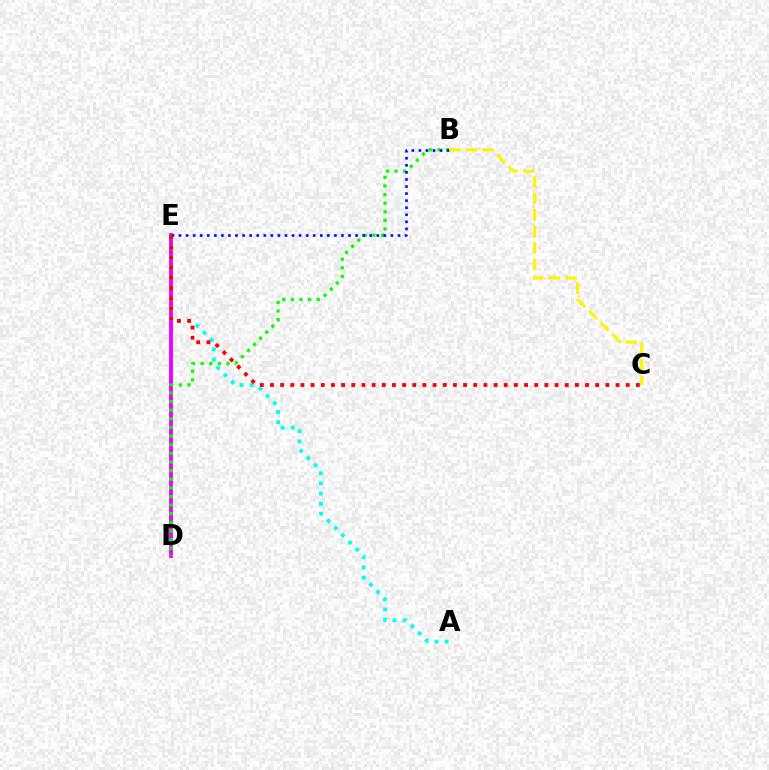{('D', 'E'): [{'color': '#ee00ff', 'line_style': 'solid', 'thickness': 2.78}], ('B', 'D'): [{'color': '#08ff00', 'line_style': 'dotted', 'thickness': 2.34}], ('A', 'E'): [{'color': '#00fff6', 'line_style': 'dotted', 'thickness': 2.76}], ('B', 'E'): [{'color': '#0010ff', 'line_style': 'dotted', 'thickness': 1.92}], ('C', 'E'): [{'color': '#ff0000', 'line_style': 'dotted', 'thickness': 2.76}], ('B', 'C'): [{'color': '#fcf500', 'line_style': 'dashed', 'thickness': 2.25}]}